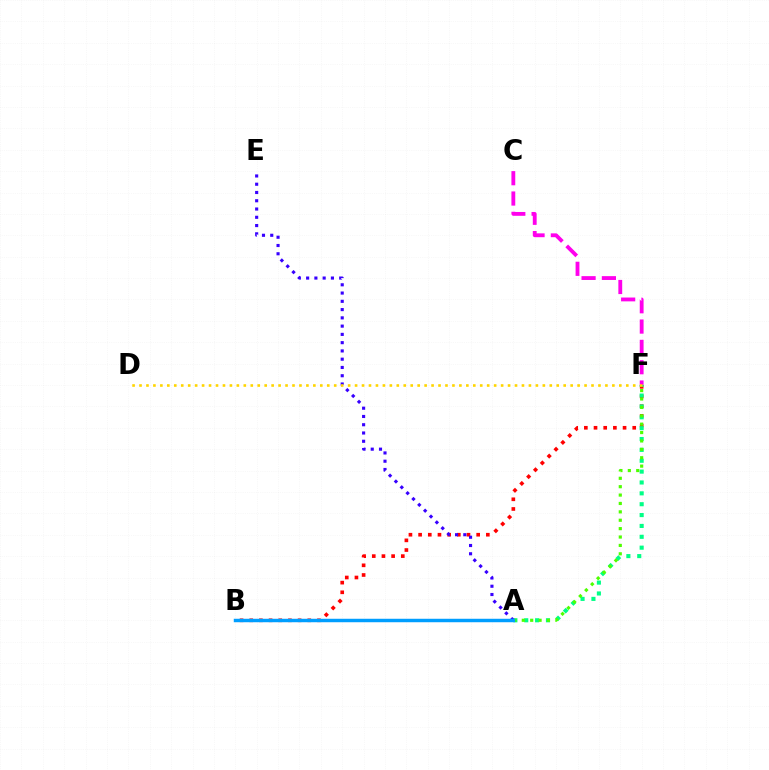{('B', 'F'): [{'color': '#ff0000', 'line_style': 'dotted', 'thickness': 2.63}], ('A', 'F'): [{'color': '#00ff86', 'line_style': 'dotted', 'thickness': 2.95}, {'color': '#4fff00', 'line_style': 'dotted', 'thickness': 2.28}], ('C', 'F'): [{'color': '#ff00ed', 'line_style': 'dashed', 'thickness': 2.76}], ('A', 'E'): [{'color': '#3700ff', 'line_style': 'dotted', 'thickness': 2.25}], ('A', 'B'): [{'color': '#009eff', 'line_style': 'solid', 'thickness': 2.49}], ('D', 'F'): [{'color': '#ffd500', 'line_style': 'dotted', 'thickness': 1.89}]}